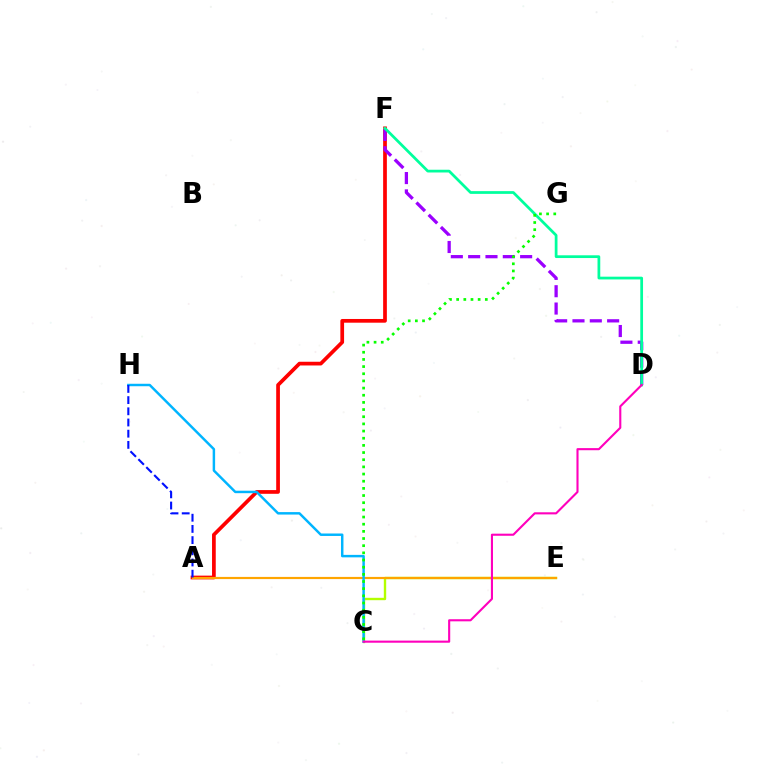{('C', 'E'): [{'color': '#b3ff00', 'line_style': 'solid', 'thickness': 1.71}], ('A', 'F'): [{'color': '#ff0000', 'line_style': 'solid', 'thickness': 2.68}], ('A', 'E'): [{'color': '#ffa500', 'line_style': 'solid', 'thickness': 1.57}], ('C', 'H'): [{'color': '#00b5ff', 'line_style': 'solid', 'thickness': 1.77}], ('D', 'F'): [{'color': '#9b00ff', 'line_style': 'dashed', 'thickness': 2.35}, {'color': '#00ff9d', 'line_style': 'solid', 'thickness': 1.98}], ('A', 'H'): [{'color': '#0010ff', 'line_style': 'dashed', 'thickness': 1.52}], ('C', 'G'): [{'color': '#08ff00', 'line_style': 'dotted', 'thickness': 1.95}], ('C', 'D'): [{'color': '#ff00bd', 'line_style': 'solid', 'thickness': 1.52}]}